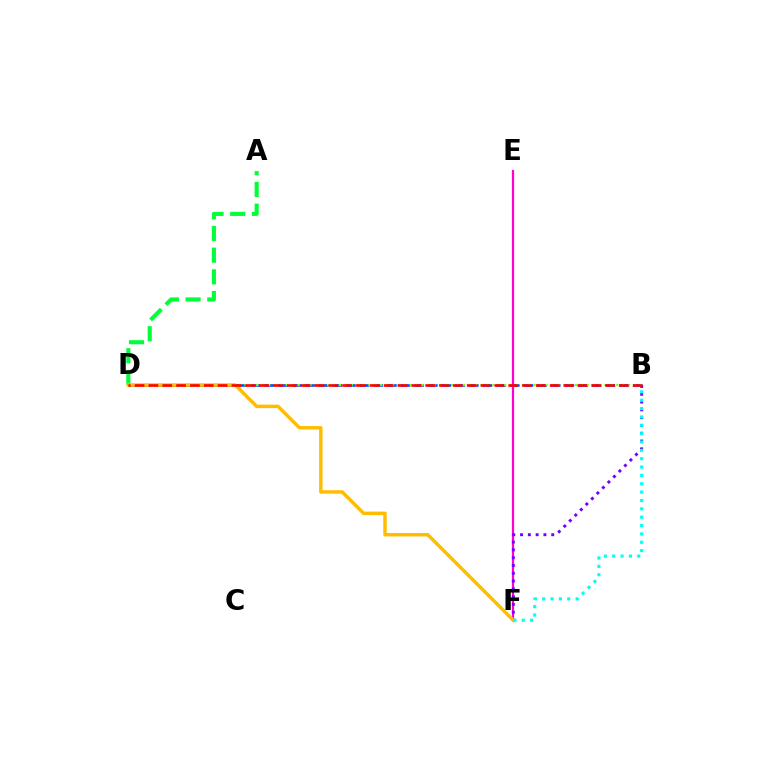{('B', 'D'): [{'color': '#004bff', 'line_style': 'dashed', 'thickness': 1.86}, {'color': '#84ff00', 'line_style': 'dotted', 'thickness': 1.6}, {'color': '#ff0000', 'line_style': 'dashed', 'thickness': 1.88}], ('A', 'D'): [{'color': '#00ff39', 'line_style': 'dashed', 'thickness': 2.95}], ('E', 'F'): [{'color': '#ff00cf', 'line_style': 'solid', 'thickness': 1.59}], ('B', 'F'): [{'color': '#7200ff', 'line_style': 'dotted', 'thickness': 2.12}, {'color': '#00fff6', 'line_style': 'dotted', 'thickness': 2.27}], ('D', 'F'): [{'color': '#ffbd00', 'line_style': 'solid', 'thickness': 2.5}]}